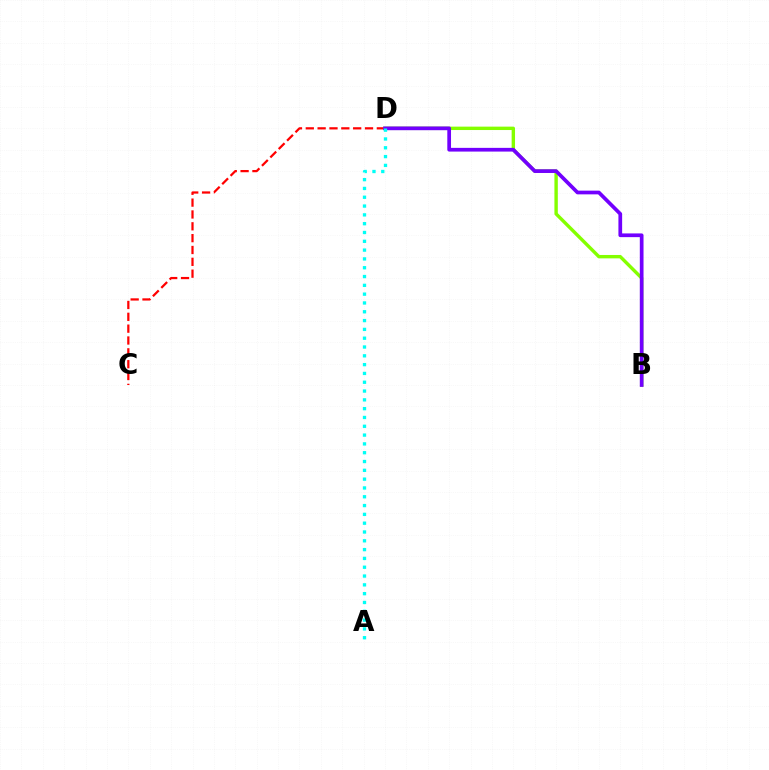{('C', 'D'): [{'color': '#ff0000', 'line_style': 'dashed', 'thickness': 1.61}], ('B', 'D'): [{'color': '#84ff00', 'line_style': 'solid', 'thickness': 2.44}, {'color': '#7200ff', 'line_style': 'solid', 'thickness': 2.67}], ('A', 'D'): [{'color': '#00fff6', 'line_style': 'dotted', 'thickness': 2.39}]}